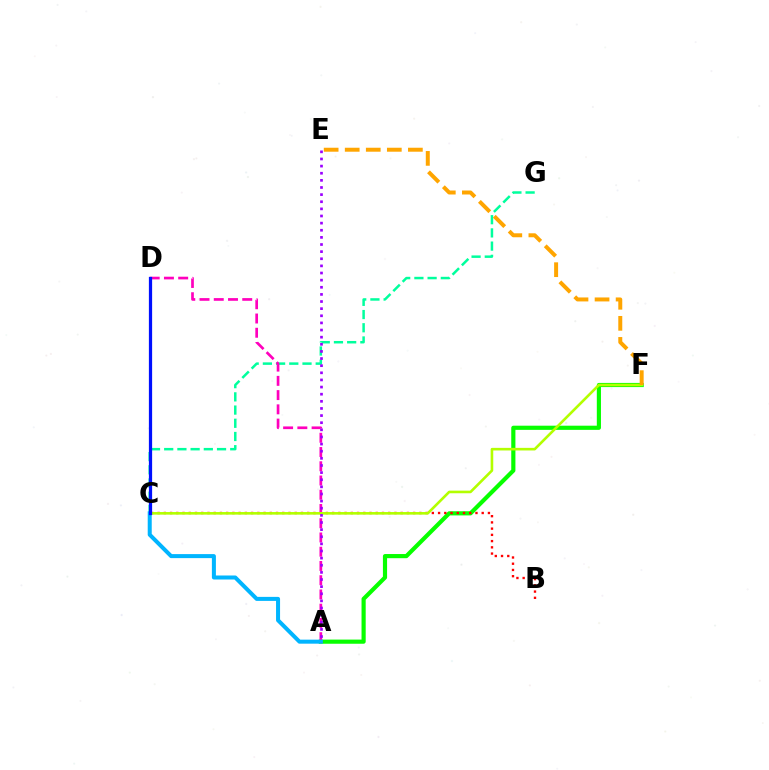{('C', 'G'): [{'color': '#00ff9d', 'line_style': 'dashed', 'thickness': 1.79}], ('A', 'F'): [{'color': '#08ff00', 'line_style': 'solid', 'thickness': 3.0}], ('B', 'C'): [{'color': '#ff0000', 'line_style': 'dotted', 'thickness': 1.69}], ('A', 'D'): [{'color': '#ff00bd', 'line_style': 'dashed', 'thickness': 1.93}], ('C', 'F'): [{'color': '#b3ff00', 'line_style': 'solid', 'thickness': 1.88}], ('E', 'F'): [{'color': '#ffa500', 'line_style': 'dashed', 'thickness': 2.86}], ('A', 'C'): [{'color': '#00b5ff', 'line_style': 'solid', 'thickness': 2.89}], ('A', 'E'): [{'color': '#9b00ff', 'line_style': 'dotted', 'thickness': 1.94}], ('C', 'D'): [{'color': '#0010ff', 'line_style': 'solid', 'thickness': 2.33}]}